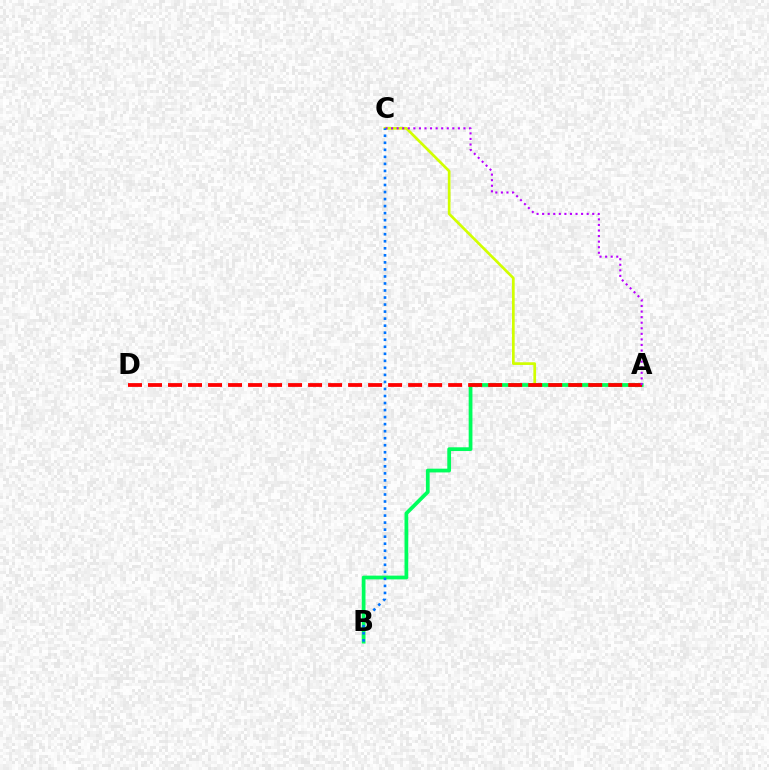{('A', 'C'): [{'color': '#d1ff00', 'line_style': 'solid', 'thickness': 1.94}, {'color': '#b900ff', 'line_style': 'dotted', 'thickness': 1.51}], ('A', 'B'): [{'color': '#00ff5c', 'line_style': 'solid', 'thickness': 2.7}], ('A', 'D'): [{'color': '#ff0000', 'line_style': 'dashed', 'thickness': 2.72}], ('B', 'C'): [{'color': '#0074ff', 'line_style': 'dotted', 'thickness': 1.91}]}